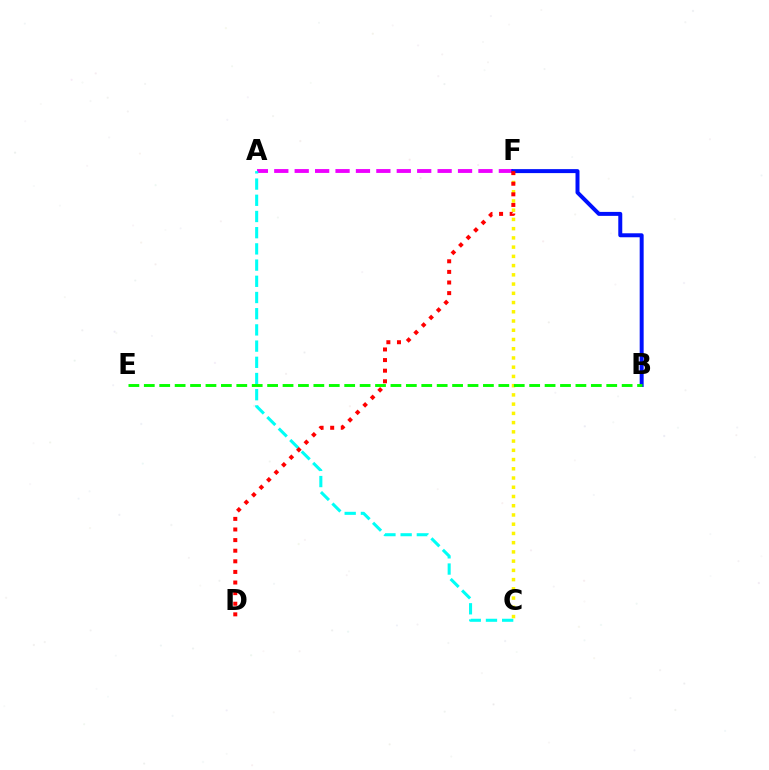{('A', 'F'): [{'color': '#ee00ff', 'line_style': 'dashed', 'thickness': 2.77}], ('A', 'C'): [{'color': '#00fff6', 'line_style': 'dashed', 'thickness': 2.2}], ('C', 'F'): [{'color': '#fcf500', 'line_style': 'dotted', 'thickness': 2.51}], ('B', 'F'): [{'color': '#0010ff', 'line_style': 'solid', 'thickness': 2.86}], ('B', 'E'): [{'color': '#08ff00', 'line_style': 'dashed', 'thickness': 2.09}], ('D', 'F'): [{'color': '#ff0000', 'line_style': 'dotted', 'thickness': 2.88}]}